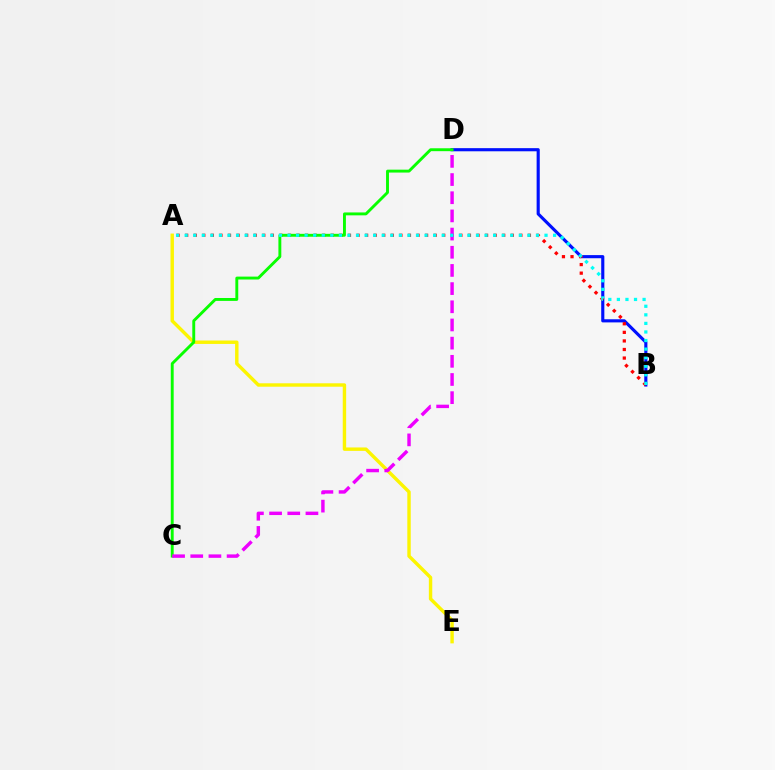{('B', 'D'): [{'color': '#0010ff', 'line_style': 'solid', 'thickness': 2.25}], ('A', 'B'): [{'color': '#ff0000', 'line_style': 'dotted', 'thickness': 2.33}, {'color': '#00fff6', 'line_style': 'dotted', 'thickness': 2.33}], ('A', 'E'): [{'color': '#fcf500', 'line_style': 'solid', 'thickness': 2.46}], ('C', 'D'): [{'color': '#08ff00', 'line_style': 'solid', 'thickness': 2.09}, {'color': '#ee00ff', 'line_style': 'dashed', 'thickness': 2.47}]}